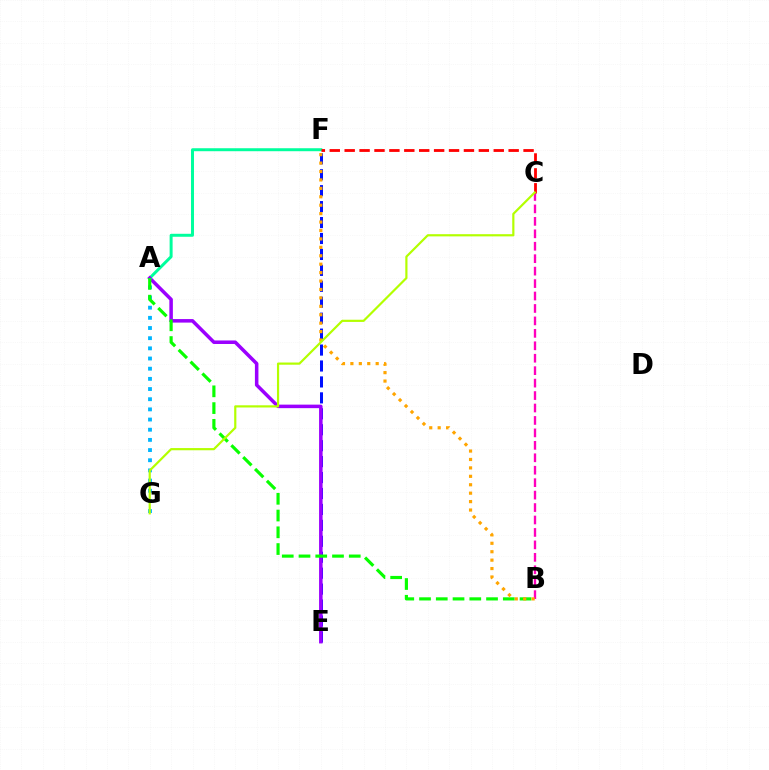{('A', 'F'): [{'color': '#00ff9d', 'line_style': 'solid', 'thickness': 2.14}], ('B', 'C'): [{'color': '#ff00bd', 'line_style': 'dashed', 'thickness': 1.69}], ('E', 'F'): [{'color': '#0010ff', 'line_style': 'dashed', 'thickness': 2.17}], ('A', 'E'): [{'color': '#9b00ff', 'line_style': 'solid', 'thickness': 2.54}], ('C', 'F'): [{'color': '#ff0000', 'line_style': 'dashed', 'thickness': 2.03}], ('A', 'G'): [{'color': '#00b5ff', 'line_style': 'dotted', 'thickness': 2.76}], ('A', 'B'): [{'color': '#08ff00', 'line_style': 'dashed', 'thickness': 2.28}], ('B', 'F'): [{'color': '#ffa500', 'line_style': 'dotted', 'thickness': 2.29}], ('C', 'G'): [{'color': '#b3ff00', 'line_style': 'solid', 'thickness': 1.58}]}